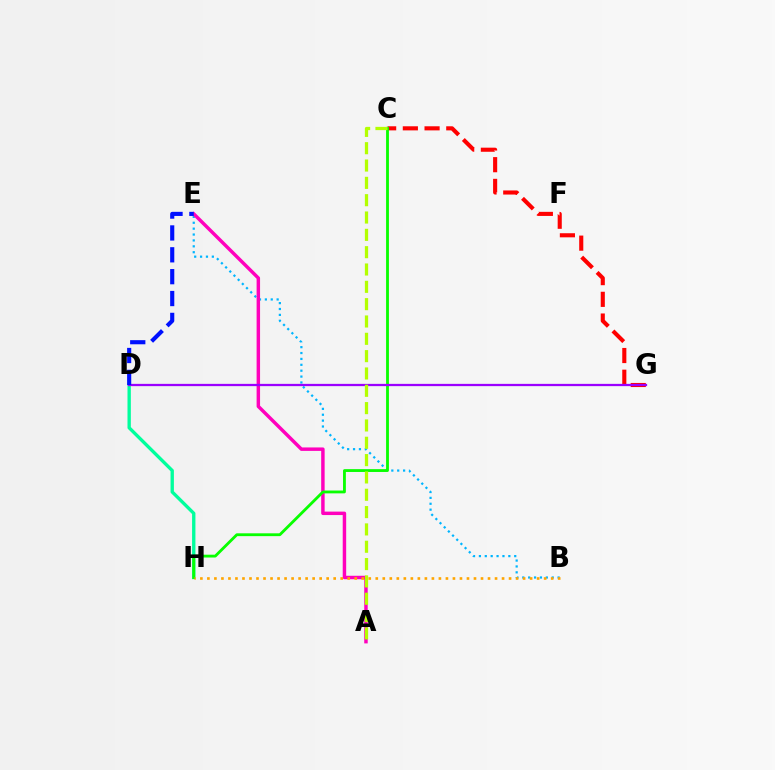{('D', 'H'): [{'color': '#00ff9d', 'line_style': 'solid', 'thickness': 2.41}], ('B', 'E'): [{'color': '#00b5ff', 'line_style': 'dotted', 'thickness': 1.6}], ('A', 'E'): [{'color': '#ff00bd', 'line_style': 'solid', 'thickness': 2.48}], ('C', 'G'): [{'color': '#ff0000', 'line_style': 'dashed', 'thickness': 2.95}], ('C', 'H'): [{'color': '#08ff00', 'line_style': 'solid', 'thickness': 2.04}], ('B', 'H'): [{'color': '#ffa500', 'line_style': 'dotted', 'thickness': 1.91}], ('D', 'G'): [{'color': '#9b00ff', 'line_style': 'solid', 'thickness': 1.63}], ('A', 'C'): [{'color': '#b3ff00', 'line_style': 'dashed', 'thickness': 2.35}], ('D', 'E'): [{'color': '#0010ff', 'line_style': 'dashed', 'thickness': 2.97}]}